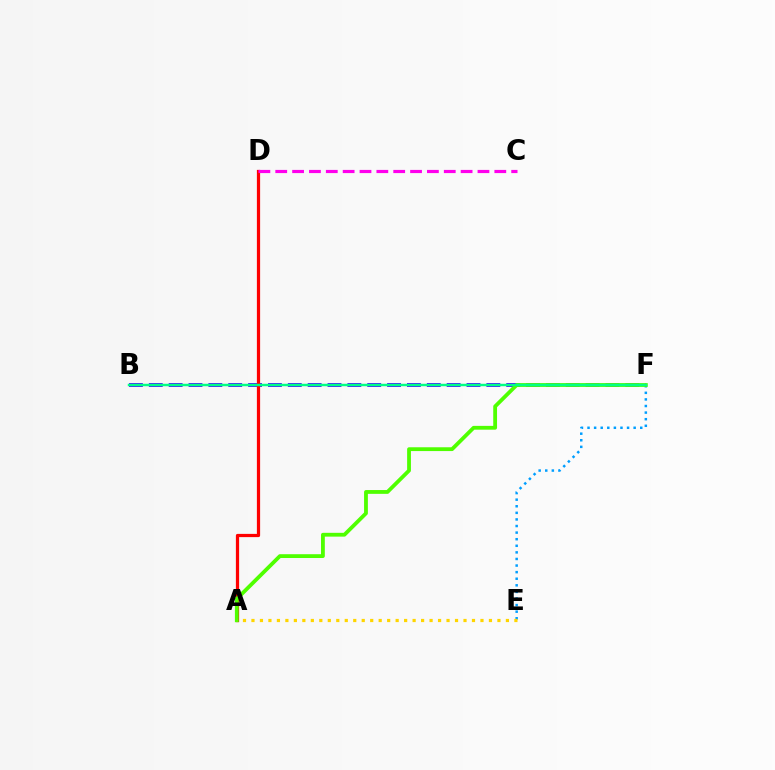{('E', 'F'): [{'color': '#009eff', 'line_style': 'dotted', 'thickness': 1.79}], ('B', 'F'): [{'color': '#3700ff', 'line_style': 'dashed', 'thickness': 2.7}, {'color': '#00ff86', 'line_style': 'solid', 'thickness': 1.76}], ('A', 'D'): [{'color': '#ff0000', 'line_style': 'solid', 'thickness': 2.32}], ('A', 'F'): [{'color': '#4fff00', 'line_style': 'solid', 'thickness': 2.74}], ('A', 'E'): [{'color': '#ffd500', 'line_style': 'dotted', 'thickness': 2.3}], ('C', 'D'): [{'color': '#ff00ed', 'line_style': 'dashed', 'thickness': 2.29}]}